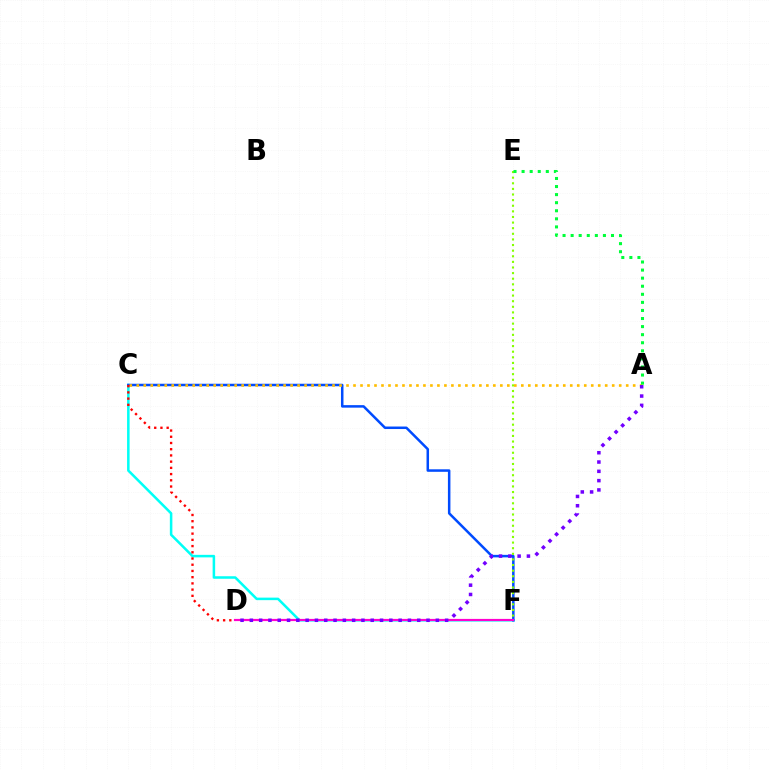{('C', 'F'): [{'color': '#00fff6', 'line_style': 'solid', 'thickness': 1.82}, {'color': '#004bff', 'line_style': 'solid', 'thickness': 1.81}], ('E', 'F'): [{'color': '#84ff00', 'line_style': 'dotted', 'thickness': 1.53}], ('A', 'C'): [{'color': '#ffbd00', 'line_style': 'dotted', 'thickness': 1.9}], ('D', 'F'): [{'color': '#ff00cf', 'line_style': 'solid', 'thickness': 1.58}], ('A', 'D'): [{'color': '#7200ff', 'line_style': 'dotted', 'thickness': 2.53}], ('A', 'E'): [{'color': '#00ff39', 'line_style': 'dotted', 'thickness': 2.19}], ('C', 'D'): [{'color': '#ff0000', 'line_style': 'dotted', 'thickness': 1.69}]}